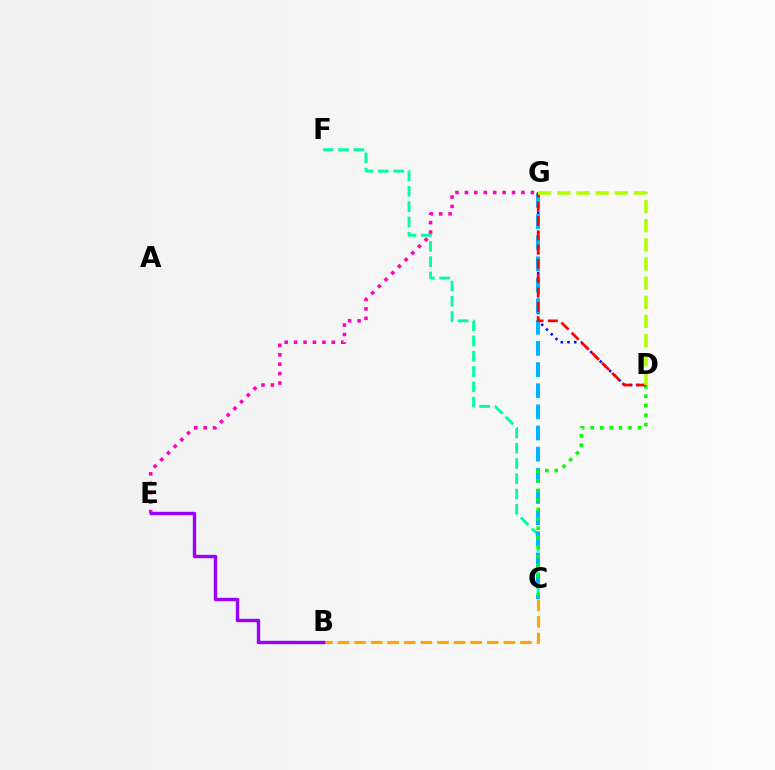{('C', 'F'): [{'color': '#00ff9d', 'line_style': 'dashed', 'thickness': 2.08}], ('D', 'G'): [{'color': '#0010ff', 'line_style': 'dotted', 'thickness': 1.82}, {'color': '#ff0000', 'line_style': 'dashed', 'thickness': 1.94}, {'color': '#b3ff00', 'line_style': 'dashed', 'thickness': 2.6}], ('C', 'G'): [{'color': '#00b5ff', 'line_style': 'dashed', 'thickness': 2.87}], ('B', 'C'): [{'color': '#ffa500', 'line_style': 'dashed', 'thickness': 2.25}], ('E', 'G'): [{'color': '#ff00bd', 'line_style': 'dotted', 'thickness': 2.56}], ('B', 'E'): [{'color': '#9b00ff', 'line_style': 'solid', 'thickness': 2.45}], ('C', 'D'): [{'color': '#08ff00', 'line_style': 'dotted', 'thickness': 2.57}]}